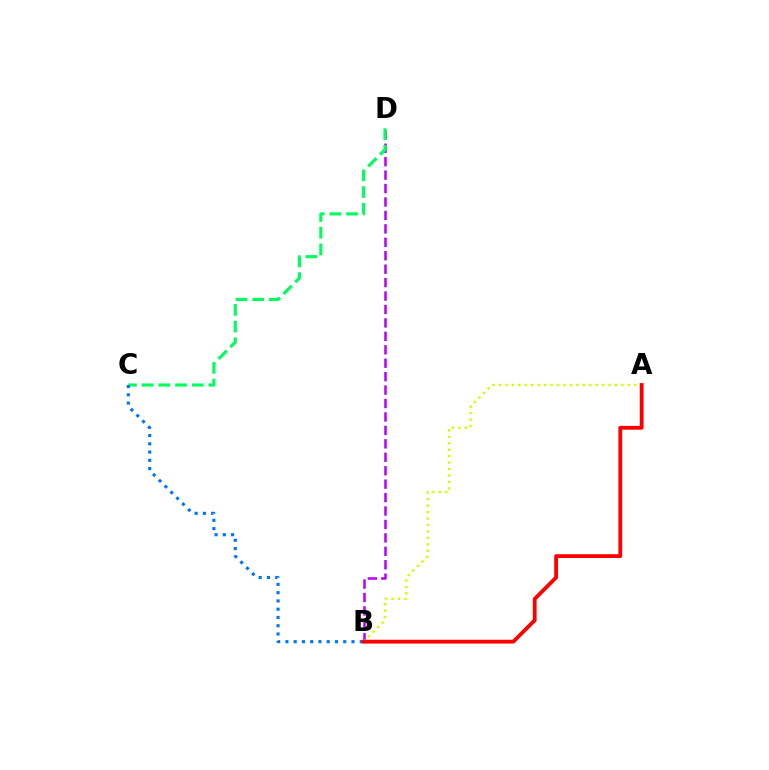{('B', 'D'): [{'color': '#b900ff', 'line_style': 'dashed', 'thickness': 1.83}], ('C', 'D'): [{'color': '#00ff5c', 'line_style': 'dashed', 'thickness': 2.27}], ('A', 'B'): [{'color': '#d1ff00', 'line_style': 'dotted', 'thickness': 1.75}, {'color': '#ff0000', 'line_style': 'solid', 'thickness': 2.74}], ('B', 'C'): [{'color': '#0074ff', 'line_style': 'dotted', 'thickness': 2.24}]}